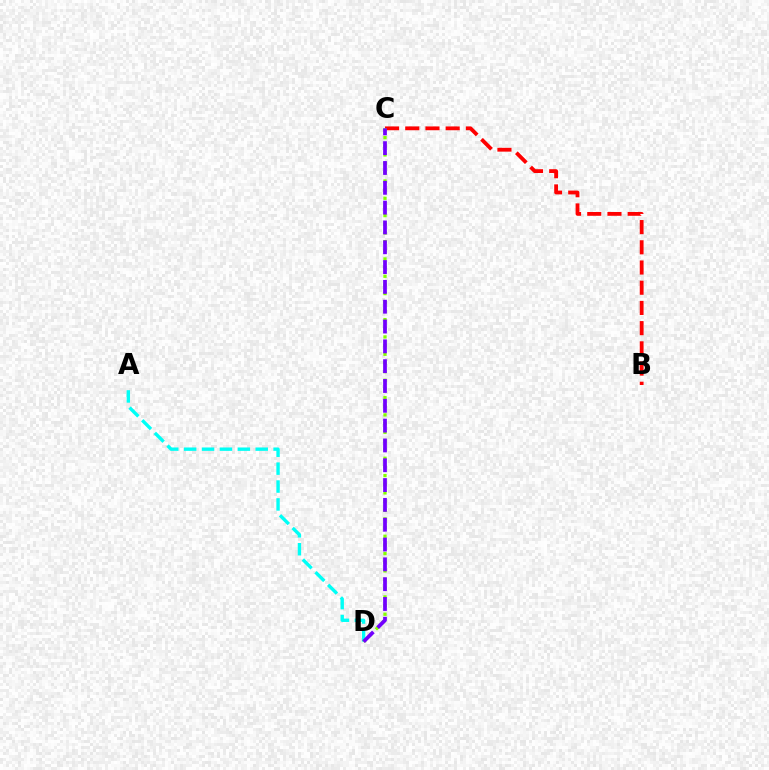{('A', 'D'): [{'color': '#00fff6', 'line_style': 'dashed', 'thickness': 2.43}], ('B', 'C'): [{'color': '#ff0000', 'line_style': 'dashed', 'thickness': 2.75}], ('C', 'D'): [{'color': '#84ff00', 'line_style': 'dotted', 'thickness': 2.35}, {'color': '#7200ff', 'line_style': 'dashed', 'thickness': 2.69}]}